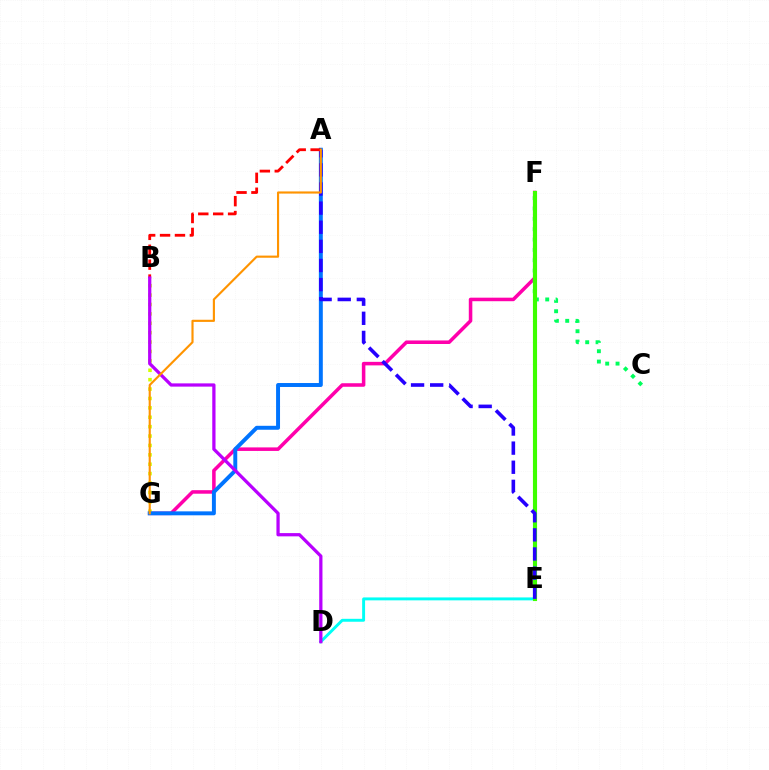{('F', 'G'): [{'color': '#ff00ac', 'line_style': 'solid', 'thickness': 2.55}], ('B', 'G'): [{'color': '#d1ff00', 'line_style': 'dotted', 'thickness': 2.55}], ('A', 'G'): [{'color': '#0074ff', 'line_style': 'solid', 'thickness': 2.84}, {'color': '#ff9400', 'line_style': 'solid', 'thickness': 1.54}], ('D', 'E'): [{'color': '#00fff6', 'line_style': 'solid', 'thickness': 2.11}], ('C', 'F'): [{'color': '#00ff5c', 'line_style': 'dotted', 'thickness': 2.81}], ('E', 'F'): [{'color': '#3dff00', 'line_style': 'solid', 'thickness': 2.97}], ('A', 'E'): [{'color': '#2500ff', 'line_style': 'dashed', 'thickness': 2.6}], ('A', 'B'): [{'color': '#ff0000', 'line_style': 'dashed', 'thickness': 2.03}], ('B', 'D'): [{'color': '#b900ff', 'line_style': 'solid', 'thickness': 2.34}]}